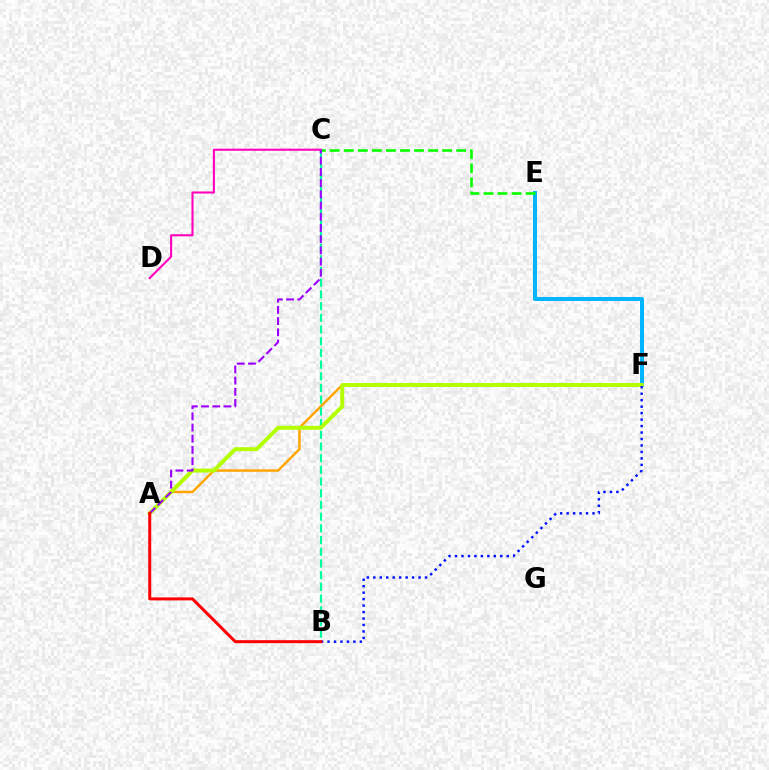{('E', 'F'): [{'color': '#00b5ff', 'line_style': 'solid', 'thickness': 2.88}], ('A', 'F'): [{'color': '#ffa500', 'line_style': 'solid', 'thickness': 1.77}, {'color': '#b3ff00', 'line_style': 'solid', 'thickness': 2.82}], ('B', 'C'): [{'color': '#00ff9d', 'line_style': 'dashed', 'thickness': 1.59}], ('C', 'E'): [{'color': '#08ff00', 'line_style': 'dashed', 'thickness': 1.91}], ('C', 'D'): [{'color': '#ff00bd', 'line_style': 'solid', 'thickness': 1.51}], ('B', 'F'): [{'color': '#0010ff', 'line_style': 'dotted', 'thickness': 1.76}], ('A', 'C'): [{'color': '#9b00ff', 'line_style': 'dashed', 'thickness': 1.52}], ('A', 'B'): [{'color': '#ff0000', 'line_style': 'solid', 'thickness': 2.17}]}